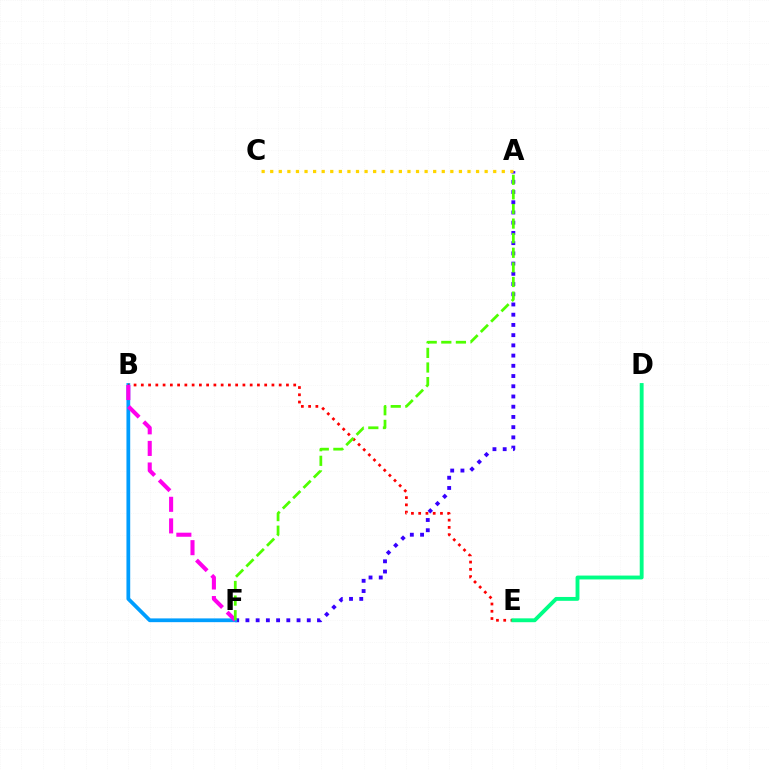{('A', 'F'): [{'color': '#3700ff', 'line_style': 'dotted', 'thickness': 2.78}, {'color': '#4fff00', 'line_style': 'dashed', 'thickness': 1.98}], ('A', 'C'): [{'color': '#ffd500', 'line_style': 'dotted', 'thickness': 2.33}], ('B', 'F'): [{'color': '#009eff', 'line_style': 'solid', 'thickness': 2.71}, {'color': '#ff00ed', 'line_style': 'dashed', 'thickness': 2.93}], ('B', 'E'): [{'color': '#ff0000', 'line_style': 'dotted', 'thickness': 1.97}], ('D', 'E'): [{'color': '#00ff86', 'line_style': 'solid', 'thickness': 2.78}]}